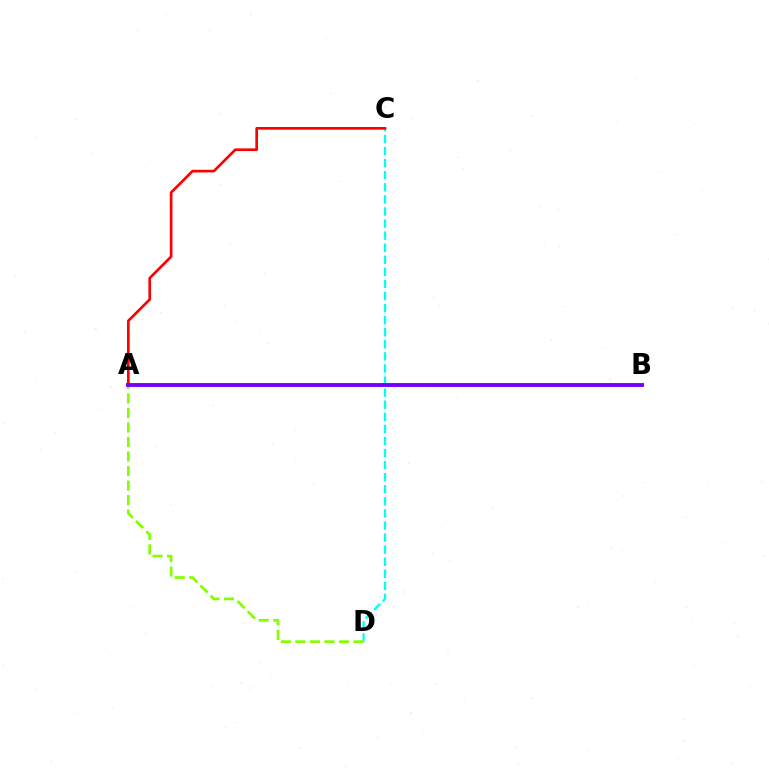{('C', 'D'): [{'color': '#00fff6', 'line_style': 'dashed', 'thickness': 1.64}], ('A', 'C'): [{'color': '#ff0000', 'line_style': 'solid', 'thickness': 1.91}], ('A', 'D'): [{'color': '#84ff00', 'line_style': 'dashed', 'thickness': 1.97}], ('A', 'B'): [{'color': '#7200ff', 'line_style': 'solid', 'thickness': 2.78}]}